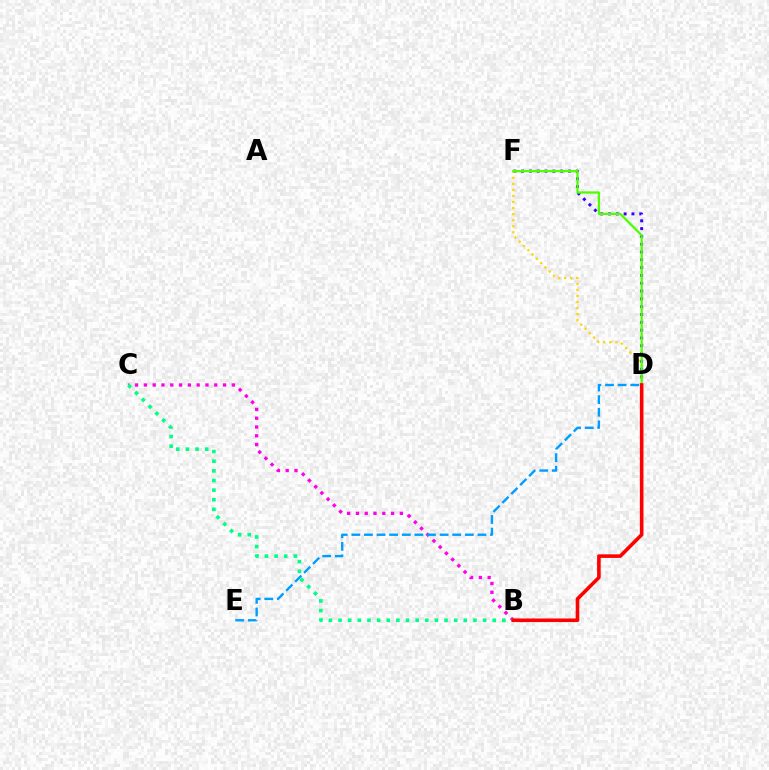{('B', 'C'): [{'color': '#ff00ed', 'line_style': 'dotted', 'thickness': 2.39}, {'color': '#00ff86', 'line_style': 'dotted', 'thickness': 2.62}], ('D', 'F'): [{'color': '#3700ff', 'line_style': 'dotted', 'thickness': 2.12}, {'color': '#ffd500', 'line_style': 'dotted', 'thickness': 1.64}, {'color': '#4fff00', 'line_style': 'solid', 'thickness': 1.62}], ('B', 'D'): [{'color': '#ff0000', 'line_style': 'solid', 'thickness': 2.59}], ('D', 'E'): [{'color': '#009eff', 'line_style': 'dashed', 'thickness': 1.71}]}